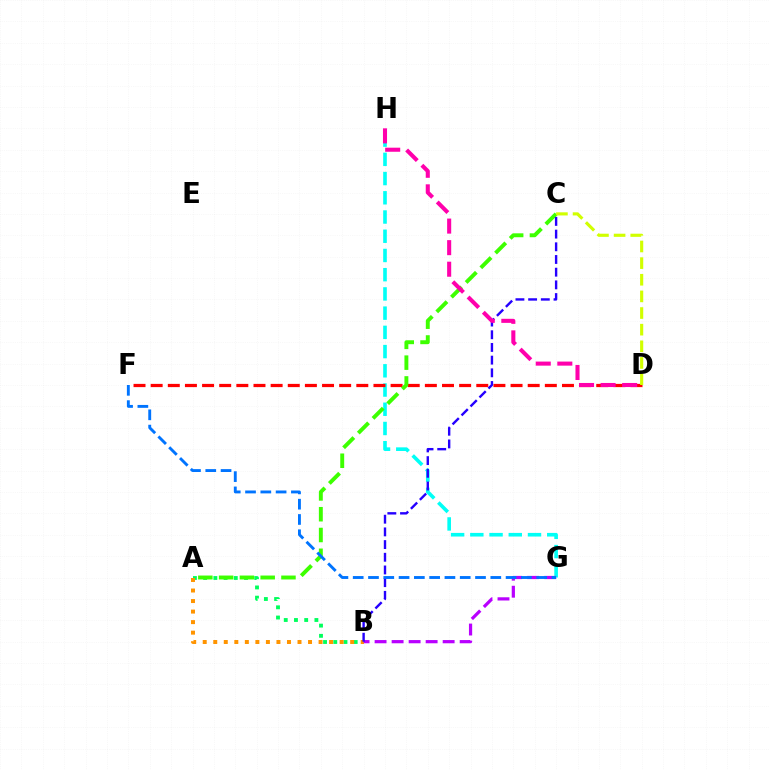{('A', 'B'): [{'color': '#00ff5c', 'line_style': 'dotted', 'thickness': 2.78}, {'color': '#ff9400', 'line_style': 'dotted', 'thickness': 2.86}], ('G', 'H'): [{'color': '#00fff6', 'line_style': 'dashed', 'thickness': 2.61}], ('B', 'G'): [{'color': '#b900ff', 'line_style': 'dashed', 'thickness': 2.31}], ('D', 'F'): [{'color': '#ff0000', 'line_style': 'dashed', 'thickness': 2.33}], ('A', 'C'): [{'color': '#3dff00', 'line_style': 'dashed', 'thickness': 2.82}], ('B', 'C'): [{'color': '#2500ff', 'line_style': 'dashed', 'thickness': 1.72}], ('D', 'H'): [{'color': '#ff00ac', 'line_style': 'dashed', 'thickness': 2.93}], ('F', 'G'): [{'color': '#0074ff', 'line_style': 'dashed', 'thickness': 2.08}], ('C', 'D'): [{'color': '#d1ff00', 'line_style': 'dashed', 'thickness': 2.26}]}